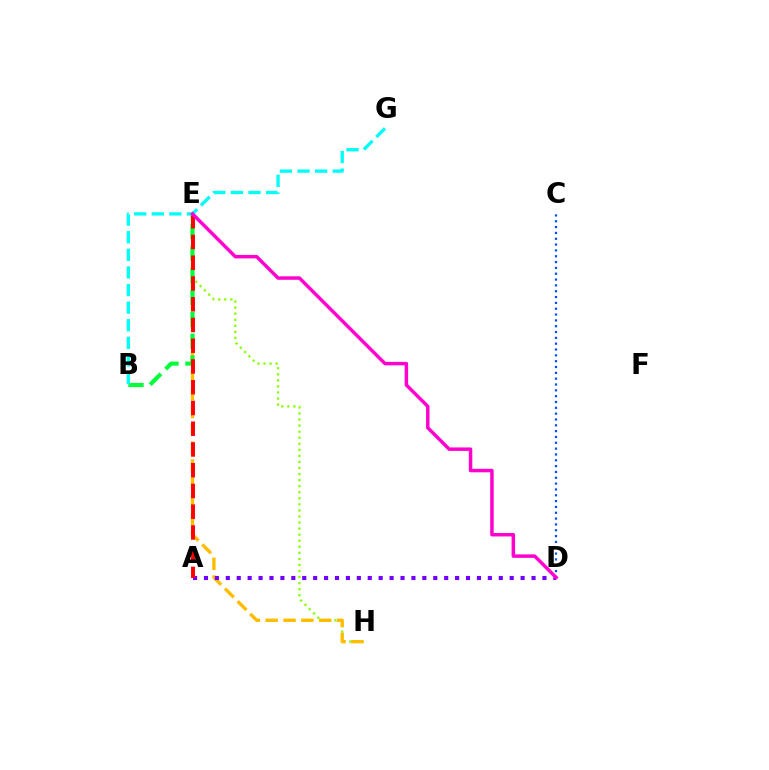{('E', 'H'): [{'color': '#84ff00', 'line_style': 'dotted', 'thickness': 1.65}, {'color': '#ffbd00', 'line_style': 'dashed', 'thickness': 2.42}], ('A', 'D'): [{'color': '#7200ff', 'line_style': 'dotted', 'thickness': 2.97}], ('B', 'E'): [{'color': '#00ff39', 'line_style': 'dashed', 'thickness': 2.98}], ('C', 'D'): [{'color': '#004bff', 'line_style': 'dotted', 'thickness': 1.58}], ('A', 'E'): [{'color': '#ff0000', 'line_style': 'dashed', 'thickness': 2.82}], ('B', 'G'): [{'color': '#00fff6', 'line_style': 'dashed', 'thickness': 2.39}], ('D', 'E'): [{'color': '#ff00cf', 'line_style': 'solid', 'thickness': 2.5}]}